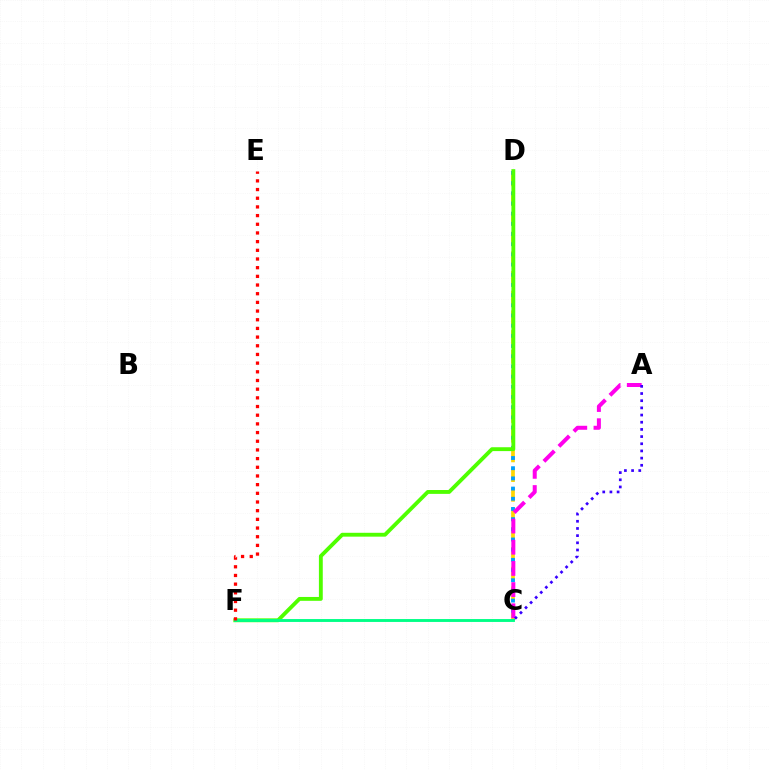{('C', 'D'): [{'color': '#ffd500', 'line_style': 'dashed', 'thickness': 2.68}, {'color': '#009eff', 'line_style': 'dotted', 'thickness': 2.77}], ('A', 'C'): [{'color': '#ff00ed', 'line_style': 'dashed', 'thickness': 2.88}, {'color': '#3700ff', 'line_style': 'dotted', 'thickness': 1.95}], ('D', 'F'): [{'color': '#4fff00', 'line_style': 'solid', 'thickness': 2.78}], ('C', 'F'): [{'color': '#00ff86', 'line_style': 'solid', 'thickness': 2.08}], ('E', 'F'): [{'color': '#ff0000', 'line_style': 'dotted', 'thickness': 2.36}]}